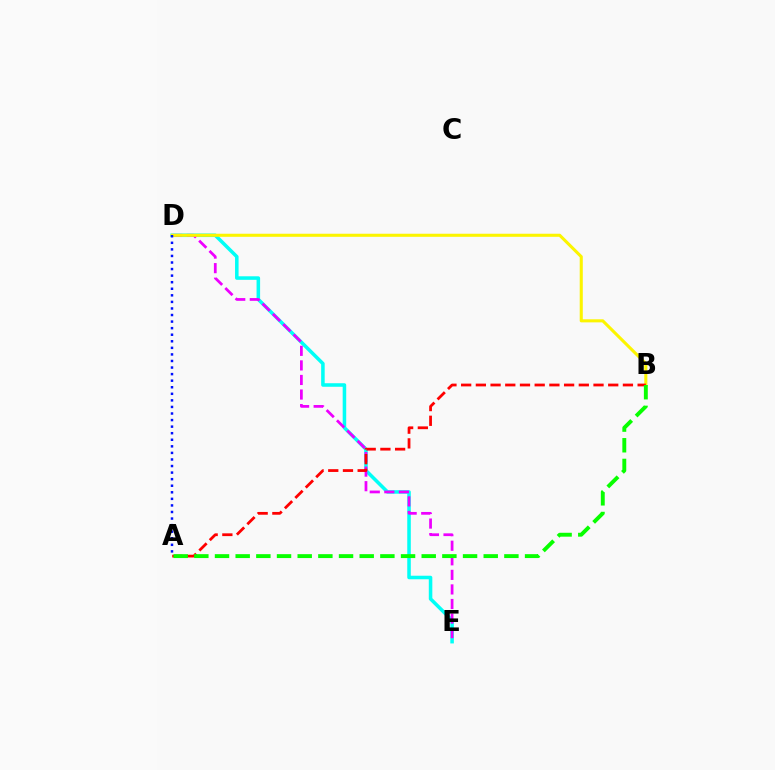{('D', 'E'): [{'color': '#00fff6', 'line_style': 'solid', 'thickness': 2.55}, {'color': '#ee00ff', 'line_style': 'dashed', 'thickness': 1.98}], ('B', 'D'): [{'color': '#fcf500', 'line_style': 'solid', 'thickness': 2.21}], ('A', 'B'): [{'color': '#ff0000', 'line_style': 'dashed', 'thickness': 2.0}, {'color': '#08ff00', 'line_style': 'dashed', 'thickness': 2.81}], ('A', 'D'): [{'color': '#0010ff', 'line_style': 'dotted', 'thickness': 1.78}]}